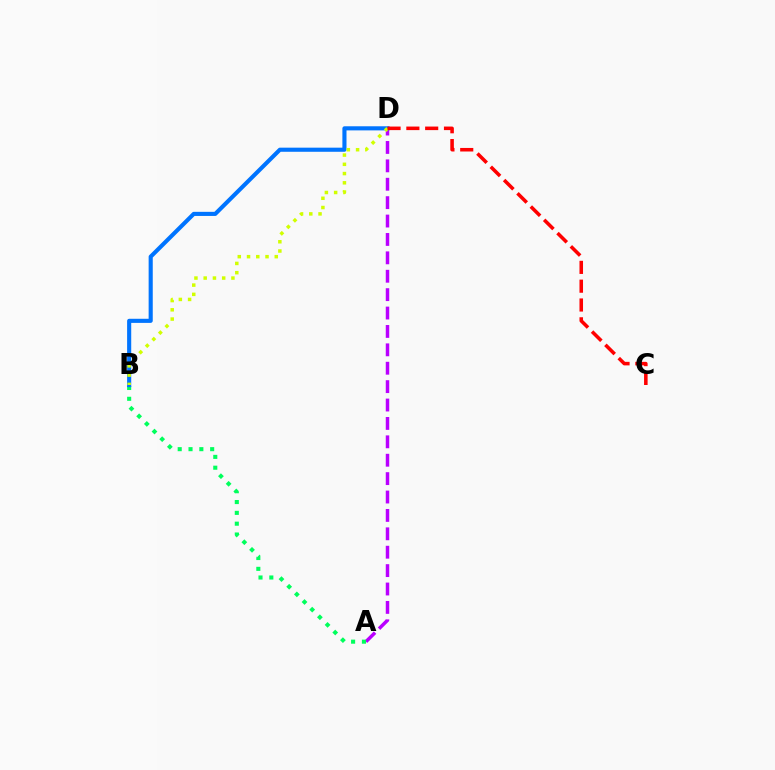{('A', 'D'): [{'color': '#b900ff', 'line_style': 'dashed', 'thickness': 2.5}], ('A', 'B'): [{'color': '#00ff5c', 'line_style': 'dotted', 'thickness': 2.94}], ('B', 'D'): [{'color': '#0074ff', 'line_style': 'solid', 'thickness': 2.96}, {'color': '#d1ff00', 'line_style': 'dotted', 'thickness': 2.51}], ('C', 'D'): [{'color': '#ff0000', 'line_style': 'dashed', 'thickness': 2.56}]}